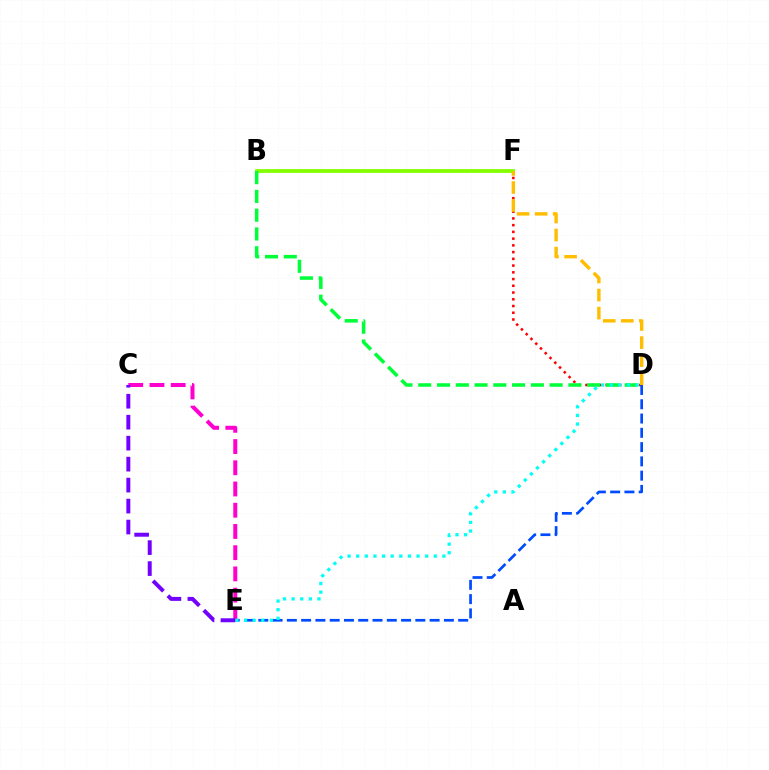{('D', 'F'): [{'color': '#ff0000', 'line_style': 'dotted', 'thickness': 1.83}, {'color': '#ffbd00', 'line_style': 'dashed', 'thickness': 2.45}], ('B', 'F'): [{'color': '#84ff00', 'line_style': 'solid', 'thickness': 2.72}], ('D', 'E'): [{'color': '#004bff', 'line_style': 'dashed', 'thickness': 1.94}, {'color': '#00fff6', 'line_style': 'dotted', 'thickness': 2.34}], ('B', 'D'): [{'color': '#00ff39', 'line_style': 'dashed', 'thickness': 2.55}], ('C', 'E'): [{'color': '#ff00cf', 'line_style': 'dashed', 'thickness': 2.88}, {'color': '#7200ff', 'line_style': 'dashed', 'thickness': 2.85}]}